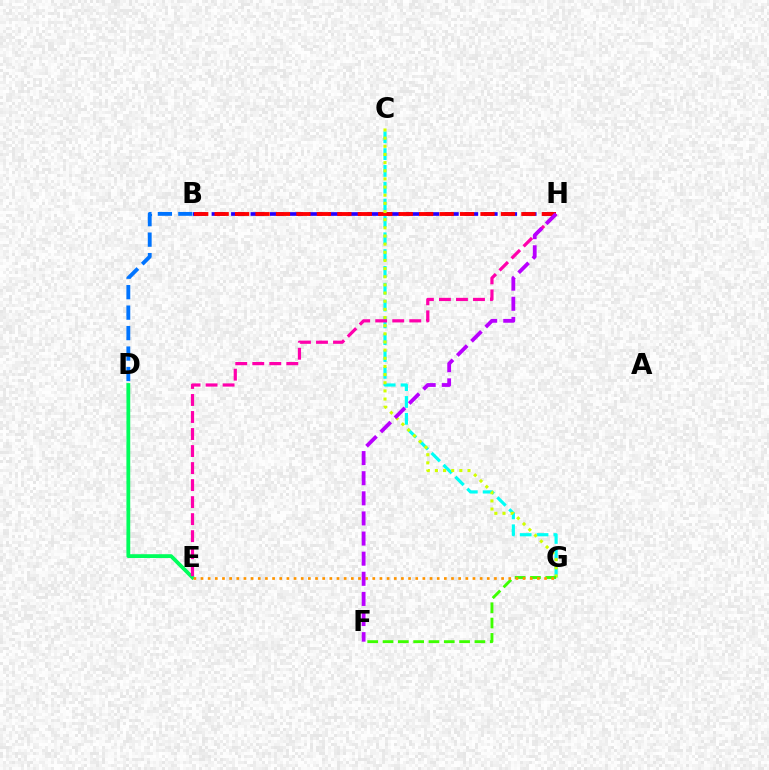{('B', 'D'): [{'color': '#0074ff', 'line_style': 'dashed', 'thickness': 2.78}], ('C', 'G'): [{'color': '#00fff6', 'line_style': 'dashed', 'thickness': 2.29}, {'color': '#d1ff00', 'line_style': 'dotted', 'thickness': 2.22}], ('D', 'E'): [{'color': '#00ff5c', 'line_style': 'solid', 'thickness': 2.74}], ('B', 'H'): [{'color': '#2500ff', 'line_style': 'dashed', 'thickness': 2.64}, {'color': '#ff0000', 'line_style': 'dashed', 'thickness': 2.78}], ('E', 'H'): [{'color': '#ff00ac', 'line_style': 'dashed', 'thickness': 2.31}], ('F', 'G'): [{'color': '#3dff00', 'line_style': 'dashed', 'thickness': 2.08}], ('E', 'G'): [{'color': '#ff9400', 'line_style': 'dotted', 'thickness': 1.94}], ('F', 'H'): [{'color': '#b900ff', 'line_style': 'dashed', 'thickness': 2.73}]}